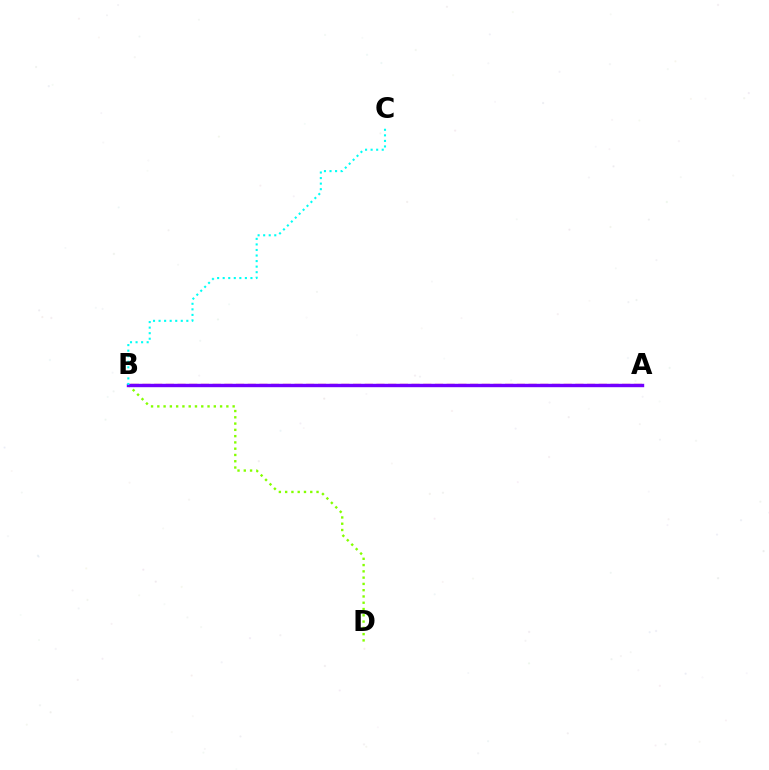{('B', 'D'): [{'color': '#84ff00', 'line_style': 'dotted', 'thickness': 1.71}], ('A', 'B'): [{'color': '#ff0000', 'line_style': 'dashed', 'thickness': 1.59}, {'color': '#7200ff', 'line_style': 'solid', 'thickness': 2.45}], ('B', 'C'): [{'color': '#00fff6', 'line_style': 'dotted', 'thickness': 1.51}]}